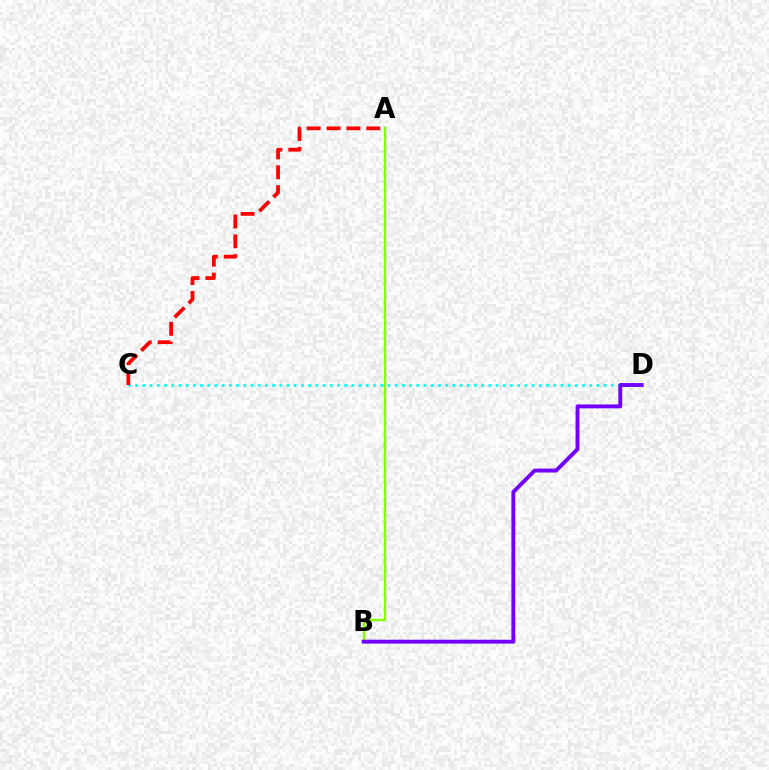{('C', 'D'): [{'color': '#00fff6', 'line_style': 'dotted', 'thickness': 1.96}], ('A', 'B'): [{'color': '#84ff00', 'line_style': 'solid', 'thickness': 1.73}], ('A', 'C'): [{'color': '#ff0000', 'line_style': 'dashed', 'thickness': 2.7}], ('B', 'D'): [{'color': '#7200ff', 'line_style': 'solid', 'thickness': 2.8}]}